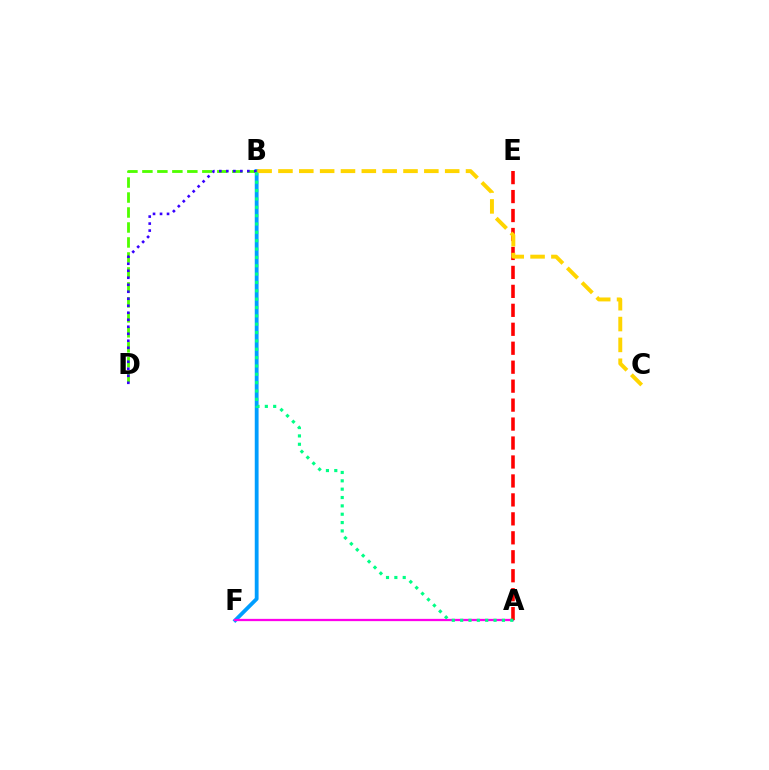{('B', 'F'): [{'color': '#009eff', 'line_style': 'solid', 'thickness': 2.75}], ('A', 'F'): [{'color': '#ff00ed', 'line_style': 'solid', 'thickness': 1.64}], ('A', 'E'): [{'color': '#ff0000', 'line_style': 'dashed', 'thickness': 2.58}], ('B', 'D'): [{'color': '#4fff00', 'line_style': 'dashed', 'thickness': 2.04}, {'color': '#3700ff', 'line_style': 'dotted', 'thickness': 1.9}], ('B', 'C'): [{'color': '#ffd500', 'line_style': 'dashed', 'thickness': 2.83}], ('A', 'B'): [{'color': '#00ff86', 'line_style': 'dotted', 'thickness': 2.27}]}